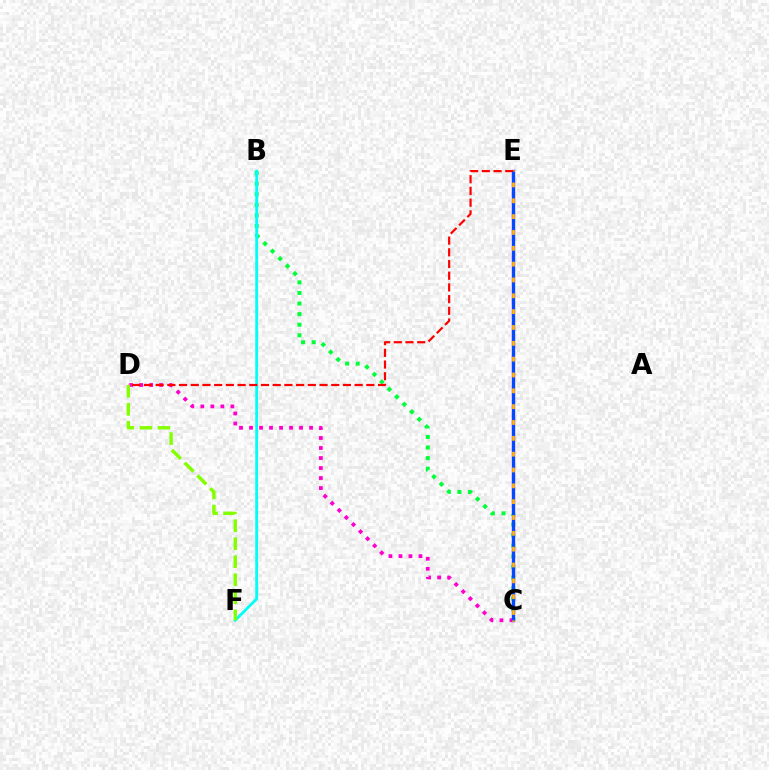{('B', 'C'): [{'color': '#00ff39', 'line_style': 'dotted', 'thickness': 2.88}], ('C', 'D'): [{'color': '#ff00cf', 'line_style': 'dotted', 'thickness': 2.72}], ('B', 'F'): [{'color': '#00fff6', 'line_style': 'solid', 'thickness': 2.03}], ('C', 'E'): [{'color': '#7200ff', 'line_style': 'solid', 'thickness': 2.43}, {'color': '#ffbd00', 'line_style': 'solid', 'thickness': 1.94}, {'color': '#004bff', 'line_style': 'dashed', 'thickness': 2.15}], ('D', 'E'): [{'color': '#ff0000', 'line_style': 'dashed', 'thickness': 1.59}], ('D', 'F'): [{'color': '#84ff00', 'line_style': 'dashed', 'thickness': 2.45}]}